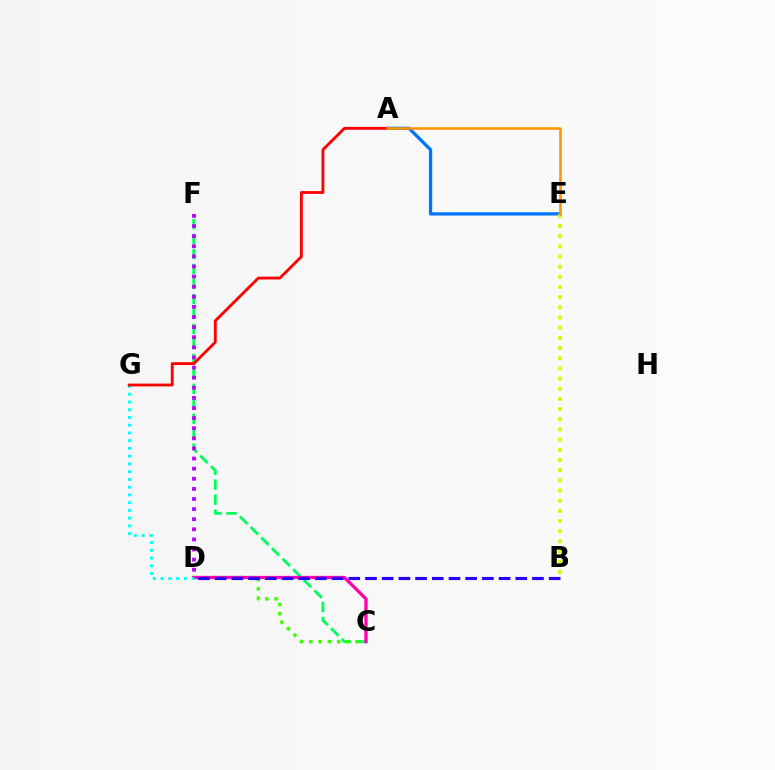{('C', 'F'): [{'color': '#00ff5c', 'line_style': 'dashed', 'thickness': 2.03}], ('C', 'D'): [{'color': '#3dff00', 'line_style': 'dotted', 'thickness': 2.52}, {'color': '#ff00ac', 'line_style': 'solid', 'thickness': 2.35}], ('A', 'E'): [{'color': '#0074ff', 'line_style': 'solid', 'thickness': 2.36}, {'color': '#ff9400', 'line_style': 'solid', 'thickness': 1.87}], ('B', 'D'): [{'color': '#2500ff', 'line_style': 'dashed', 'thickness': 2.27}], ('B', 'E'): [{'color': '#d1ff00', 'line_style': 'dotted', 'thickness': 2.76}], ('D', 'G'): [{'color': '#00fff6', 'line_style': 'dotted', 'thickness': 2.1}], ('A', 'G'): [{'color': '#ff0000', 'line_style': 'solid', 'thickness': 2.04}], ('D', 'F'): [{'color': '#b900ff', 'line_style': 'dotted', 'thickness': 2.75}]}